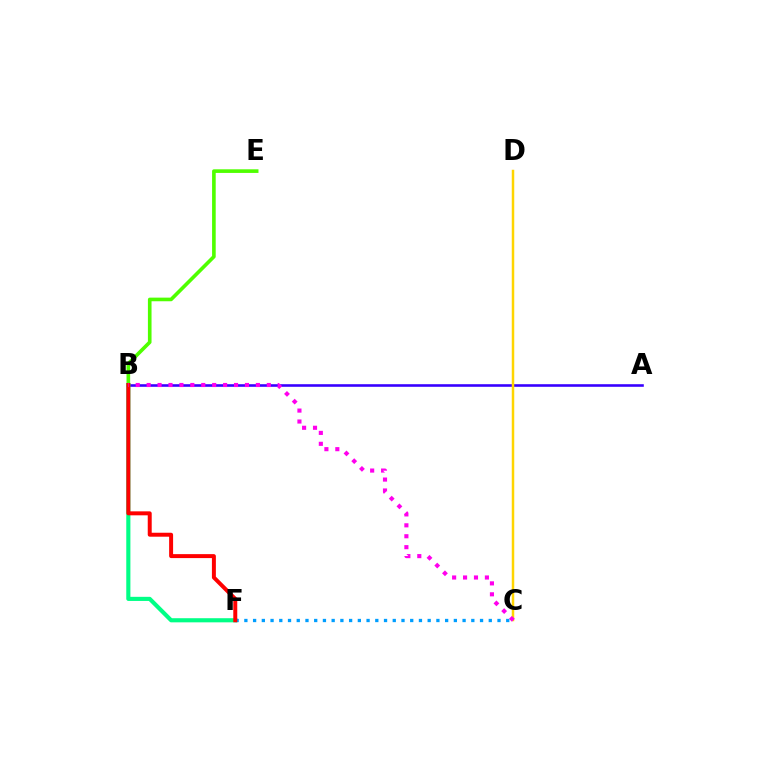{('B', 'E'): [{'color': '#4fff00', 'line_style': 'solid', 'thickness': 2.61}], ('A', 'B'): [{'color': '#3700ff', 'line_style': 'solid', 'thickness': 1.87}], ('B', 'F'): [{'color': '#00ff86', 'line_style': 'solid', 'thickness': 2.97}, {'color': '#ff0000', 'line_style': 'solid', 'thickness': 2.86}], ('C', 'D'): [{'color': '#ffd500', 'line_style': 'solid', 'thickness': 1.79}], ('C', 'F'): [{'color': '#009eff', 'line_style': 'dotted', 'thickness': 2.37}], ('B', 'C'): [{'color': '#ff00ed', 'line_style': 'dotted', 'thickness': 2.97}]}